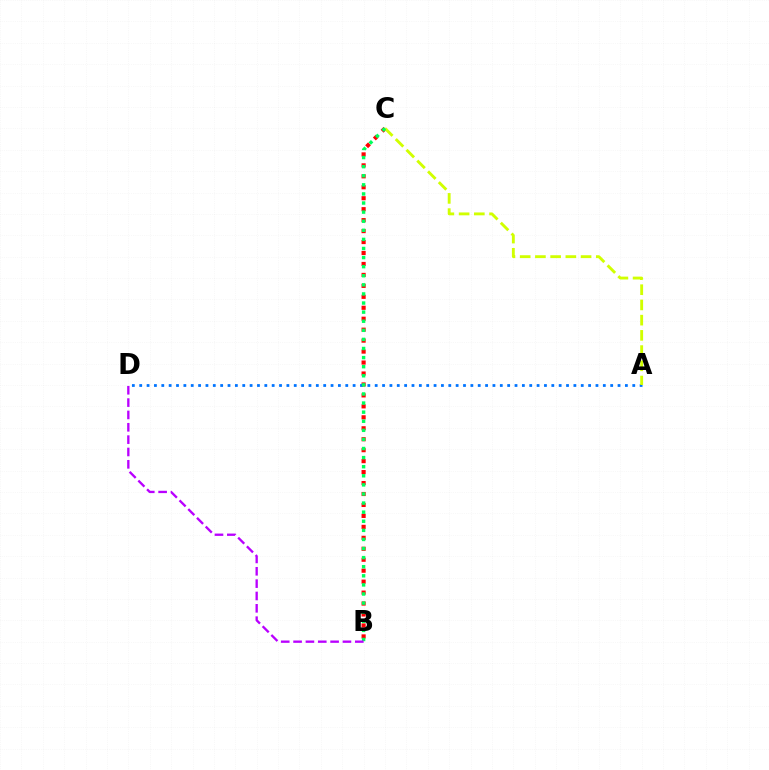{('B', 'C'): [{'color': '#ff0000', 'line_style': 'dotted', 'thickness': 2.98}, {'color': '#00ff5c', 'line_style': 'dotted', 'thickness': 2.47}], ('A', 'D'): [{'color': '#0074ff', 'line_style': 'dotted', 'thickness': 2.0}], ('A', 'C'): [{'color': '#d1ff00', 'line_style': 'dashed', 'thickness': 2.07}], ('B', 'D'): [{'color': '#b900ff', 'line_style': 'dashed', 'thickness': 1.68}]}